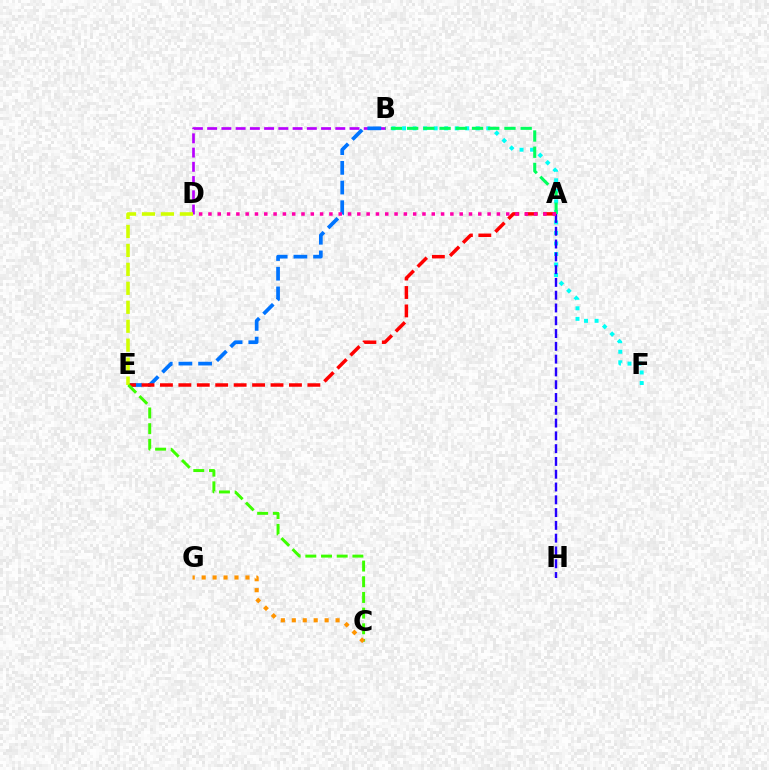{('B', 'F'): [{'color': '#00fff6', 'line_style': 'dotted', 'thickness': 2.86}], ('A', 'B'): [{'color': '#00ff5c', 'line_style': 'dashed', 'thickness': 2.2}], ('B', 'D'): [{'color': '#b900ff', 'line_style': 'dashed', 'thickness': 1.93}], ('B', 'E'): [{'color': '#0074ff', 'line_style': 'dashed', 'thickness': 2.67}], ('A', 'H'): [{'color': '#2500ff', 'line_style': 'dashed', 'thickness': 1.74}], ('A', 'E'): [{'color': '#ff0000', 'line_style': 'dashed', 'thickness': 2.5}], ('D', 'E'): [{'color': '#d1ff00', 'line_style': 'dashed', 'thickness': 2.58}], ('C', 'E'): [{'color': '#3dff00', 'line_style': 'dashed', 'thickness': 2.13}], ('C', 'G'): [{'color': '#ff9400', 'line_style': 'dotted', 'thickness': 2.97}], ('A', 'D'): [{'color': '#ff00ac', 'line_style': 'dotted', 'thickness': 2.53}]}